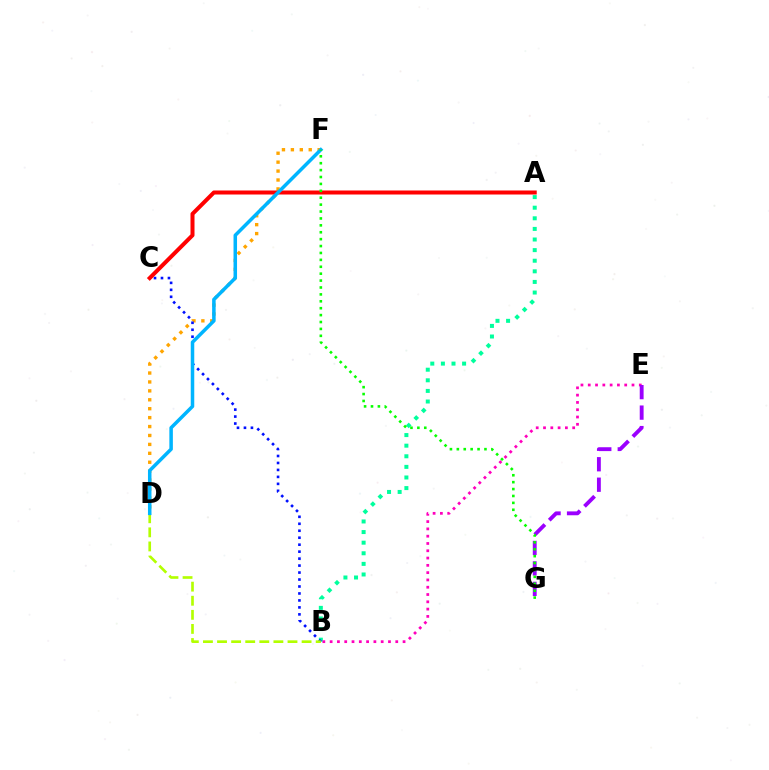{('D', 'F'): [{'color': '#ffa500', 'line_style': 'dotted', 'thickness': 2.42}, {'color': '#00b5ff', 'line_style': 'solid', 'thickness': 2.53}], ('A', 'B'): [{'color': '#00ff9d', 'line_style': 'dotted', 'thickness': 2.88}], ('B', 'E'): [{'color': '#ff00bd', 'line_style': 'dotted', 'thickness': 1.98}], ('B', 'C'): [{'color': '#0010ff', 'line_style': 'dotted', 'thickness': 1.89}], ('A', 'C'): [{'color': '#ff0000', 'line_style': 'solid', 'thickness': 2.89}], ('B', 'D'): [{'color': '#b3ff00', 'line_style': 'dashed', 'thickness': 1.91}], ('E', 'G'): [{'color': '#9b00ff', 'line_style': 'dashed', 'thickness': 2.78}], ('F', 'G'): [{'color': '#08ff00', 'line_style': 'dotted', 'thickness': 1.88}]}